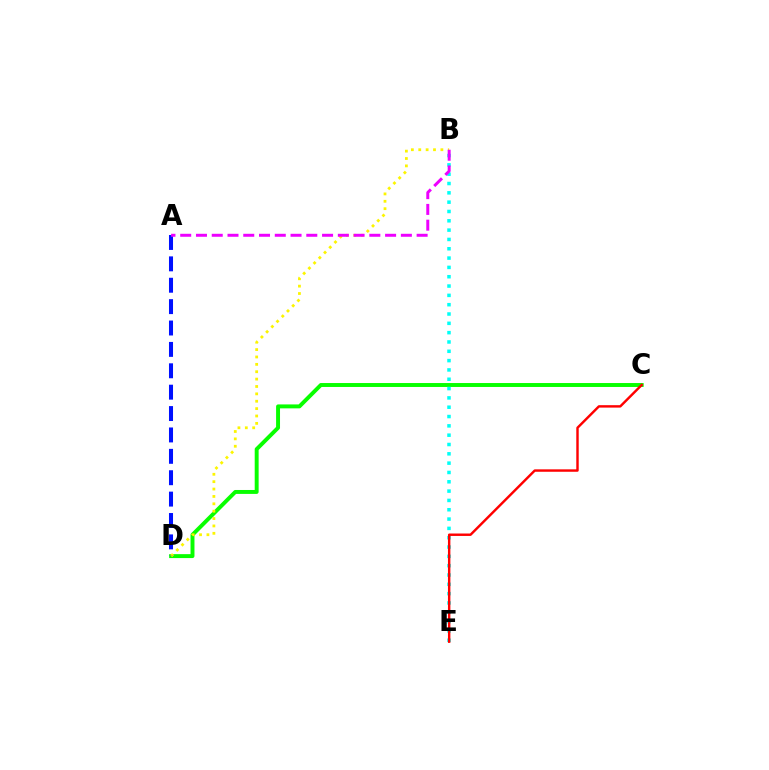{('C', 'D'): [{'color': '#08ff00', 'line_style': 'solid', 'thickness': 2.83}], ('B', 'D'): [{'color': '#fcf500', 'line_style': 'dotted', 'thickness': 2.0}], ('B', 'E'): [{'color': '#00fff6', 'line_style': 'dotted', 'thickness': 2.53}], ('A', 'D'): [{'color': '#0010ff', 'line_style': 'dashed', 'thickness': 2.91}], ('C', 'E'): [{'color': '#ff0000', 'line_style': 'solid', 'thickness': 1.75}], ('A', 'B'): [{'color': '#ee00ff', 'line_style': 'dashed', 'thickness': 2.14}]}